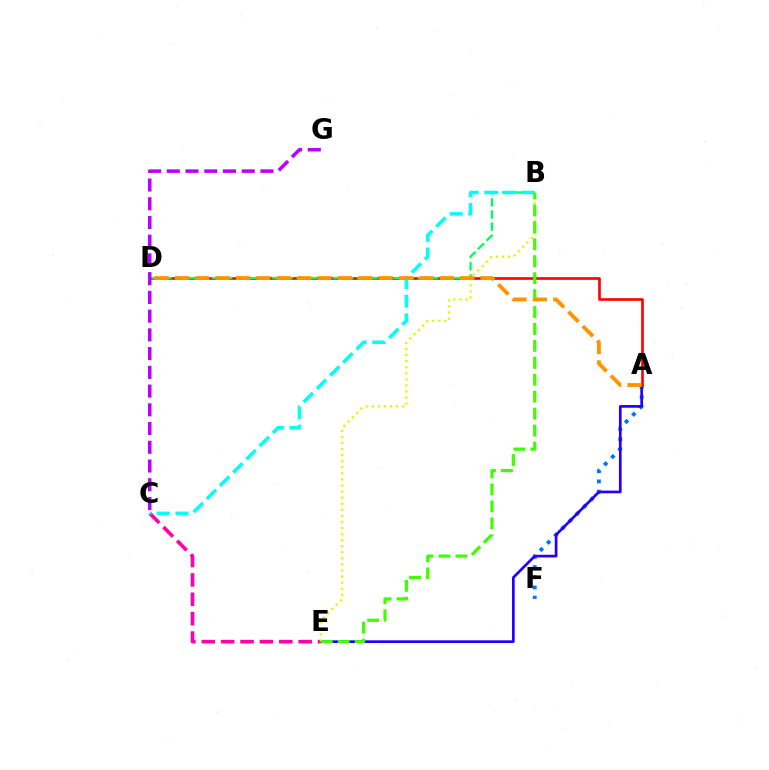{('A', 'F'): [{'color': '#0074ff', 'line_style': 'dotted', 'thickness': 2.77}], ('A', 'E'): [{'color': '#2500ff', 'line_style': 'solid', 'thickness': 1.94}], ('C', 'E'): [{'color': '#ff00ac', 'line_style': 'dashed', 'thickness': 2.63}], ('A', 'D'): [{'color': '#ff0000', 'line_style': 'solid', 'thickness': 1.91}, {'color': '#ff9400', 'line_style': 'dashed', 'thickness': 2.77}], ('B', 'D'): [{'color': '#00ff5c', 'line_style': 'dashed', 'thickness': 1.65}], ('B', 'E'): [{'color': '#d1ff00', 'line_style': 'dotted', 'thickness': 1.65}, {'color': '#3dff00', 'line_style': 'dashed', 'thickness': 2.3}], ('B', 'C'): [{'color': '#00fff6', 'line_style': 'dashed', 'thickness': 2.54}], ('C', 'G'): [{'color': '#b900ff', 'line_style': 'dashed', 'thickness': 2.54}]}